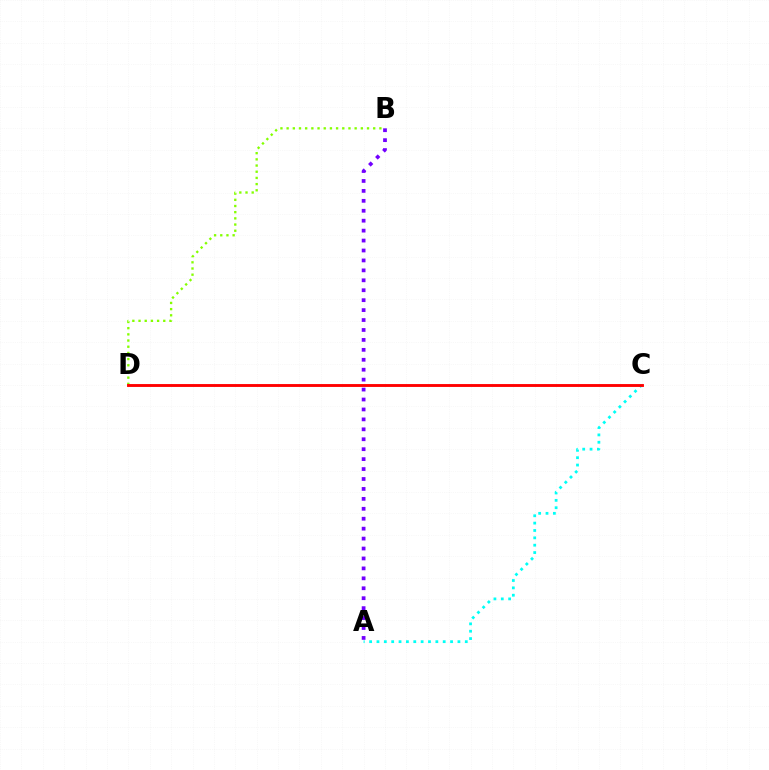{('A', 'C'): [{'color': '#00fff6', 'line_style': 'dotted', 'thickness': 2.0}], ('A', 'B'): [{'color': '#7200ff', 'line_style': 'dotted', 'thickness': 2.7}], ('B', 'D'): [{'color': '#84ff00', 'line_style': 'dotted', 'thickness': 1.68}], ('C', 'D'): [{'color': '#ff0000', 'line_style': 'solid', 'thickness': 2.07}]}